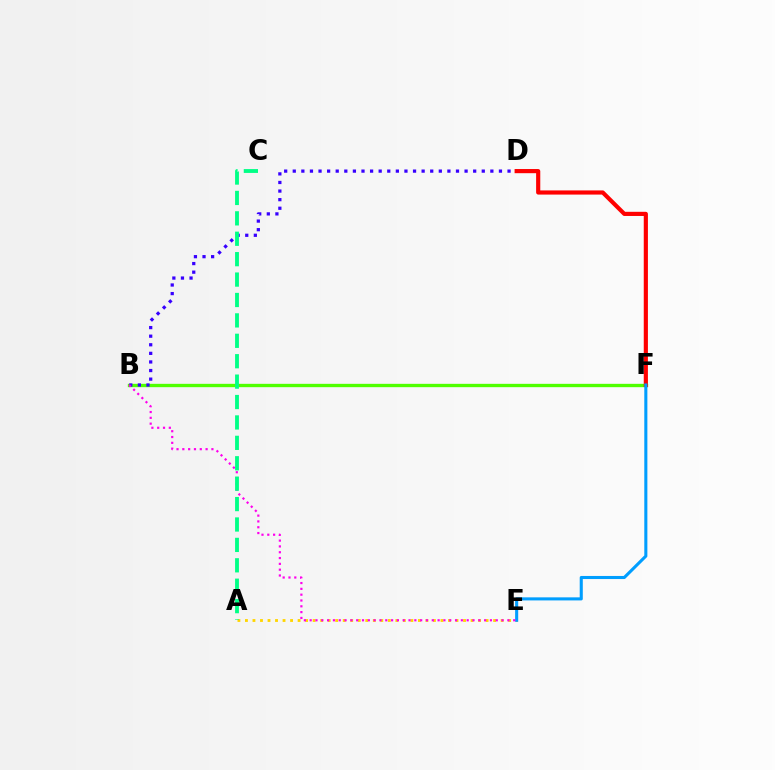{('B', 'F'): [{'color': '#4fff00', 'line_style': 'solid', 'thickness': 2.41}], ('A', 'E'): [{'color': '#ffd500', 'line_style': 'dotted', 'thickness': 2.04}], ('B', 'D'): [{'color': '#3700ff', 'line_style': 'dotted', 'thickness': 2.33}], ('D', 'F'): [{'color': '#ff0000', 'line_style': 'solid', 'thickness': 2.99}], ('E', 'F'): [{'color': '#009eff', 'line_style': 'solid', 'thickness': 2.21}], ('B', 'E'): [{'color': '#ff00ed', 'line_style': 'dotted', 'thickness': 1.58}], ('A', 'C'): [{'color': '#00ff86', 'line_style': 'dashed', 'thickness': 2.77}]}